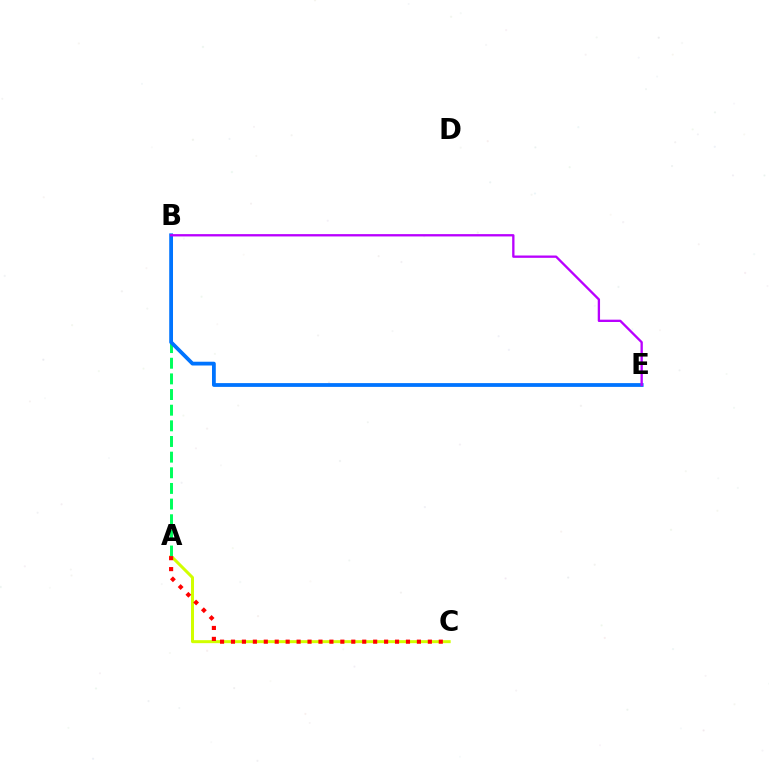{('A', 'C'): [{'color': '#d1ff00', 'line_style': 'solid', 'thickness': 2.15}, {'color': '#ff0000', 'line_style': 'dotted', 'thickness': 2.97}], ('A', 'B'): [{'color': '#00ff5c', 'line_style': 'dashed', 'thickness': 2.13}], ('B', 'E'): [{'color': '#0074ff', 'line_style': 'solid', 'thickness': 2.72}, {'color': '#b900ff', 'line_style': 'solid', 'thickness': 1.67}]}